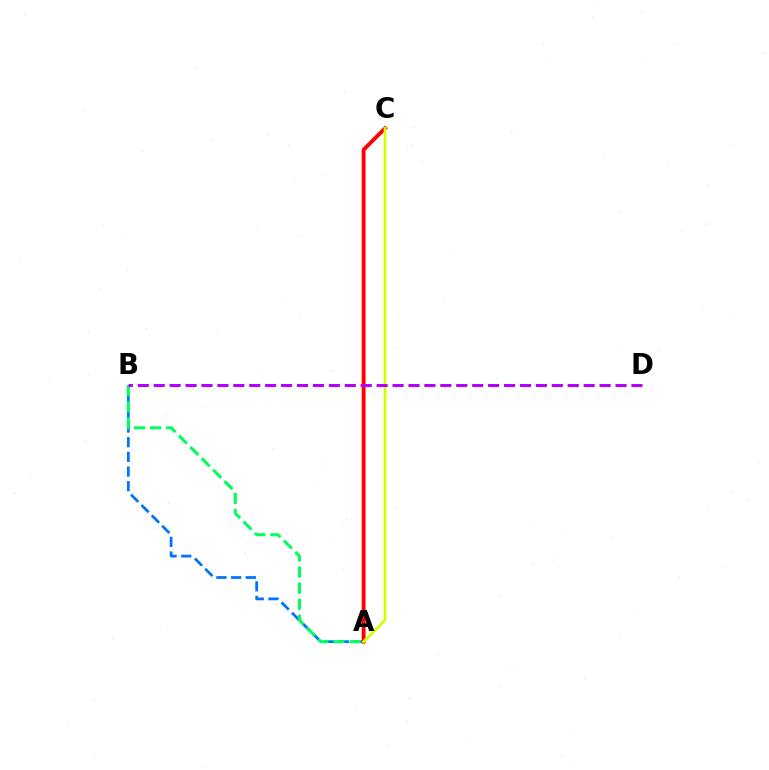{('A', 'B'): [{'color': '#0074ff', 'line_style': 'dashed', 'thickness': 1.99}, {'color': '#00ff5c', 'line_style': 'dashed', 'thickness': 2.19}], ('A', 'C'): [{'color': '#ff0000', 'line_style': 'solid', 'thickness': 2.79}, {'color': '#d1ff00', 'line_style': 'solid', 'thickness': 1.95}], ('B', 'D'): [{'color': '#b900ff', 'line_style': 'dashed', 'thickness': 2.16}]}